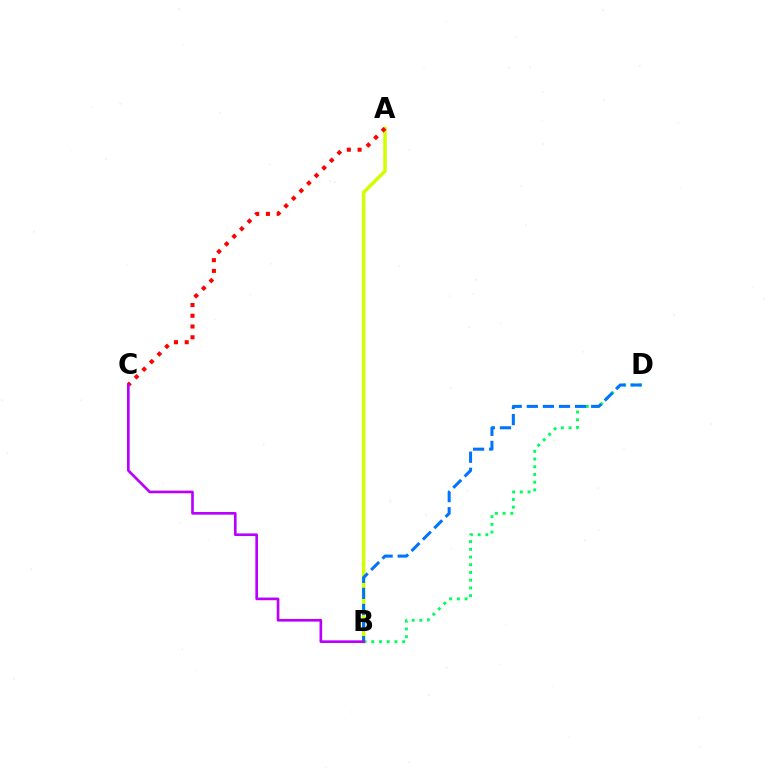{('A', 'B'): [{'color': '#d1ff00', 'line_style': 'solid', 'thickness': 2.51}], ('B', 'D'): [{'color': '#00ff5c', 'line_style': 'dotted', 'thickness': 2.1}, {'color': '#0074ff', 'line_style': 'dashed', 'thickness': 2.18}], ('A', 'C'): [{'color': '#ff0000', 'line_style': 'dotted', 'thickness': 2.92}], ('B', 'C'): [{'color': '#b900ff', 'line_style': 'solid', 'thickness': 1.91}]}